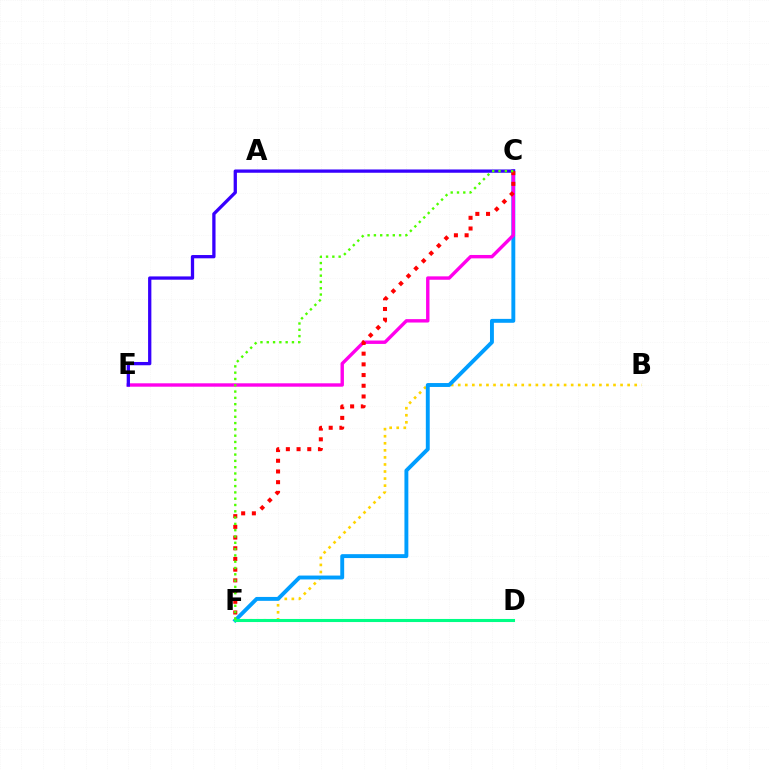{('B', 'F'): [{'color': '#ffd500', 'line_style': 'dotted', 'thickness': 1.92}], ('C', 'F'): [{'color': '#009eff', 'line_style': 'solid', 'thickness': 2.81}, {'color': '#ff0000', 'line_style': 'dotted', 'thickness': 2.91}, {'color': '#4fff00', 'line_style': 'dotted', 'thickness': 1.71}], ('C', 'E'): [{'color': '#ff00ed', 'line_style': 'solid', 'thickness': 2.45}, {'color': '#3700ff', 'line_style': 'solid', 'thickness': 2.36}], ('D', 'F'): [{'color': '#00ff86', 'line_style': 'solid', 'thickness': 2.21}]}